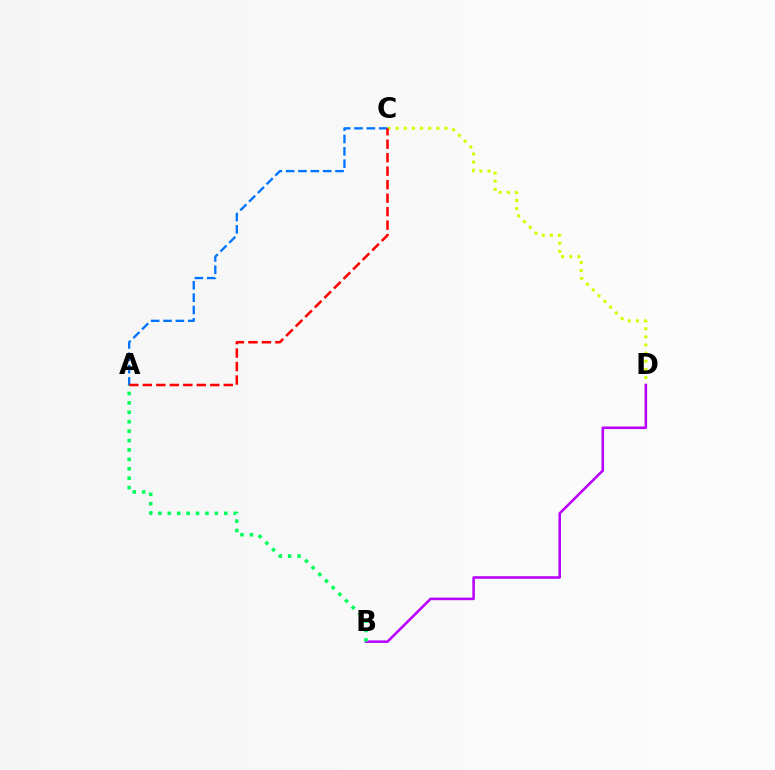{('C', 'D'): [{'color': '#d1ff00', 'line_style': 'dotted', 'thickness': 2.21}], ('A', 'C'): [{'color': '#0074ff', 'line_style': 'dashed', 'thickness': 1.68}, {'color': '#ff0000', 'line_style': 'dashed', 'thickness': 1.83}], ('B', 'D'): [{'color': '#b900ff', 'line_style': 'solid', 'thickness': 1.84}], ('A', 'B'): [{'color': '#00ff5c', 'line_style': 'dotted', 'thickness': 2.56}]}